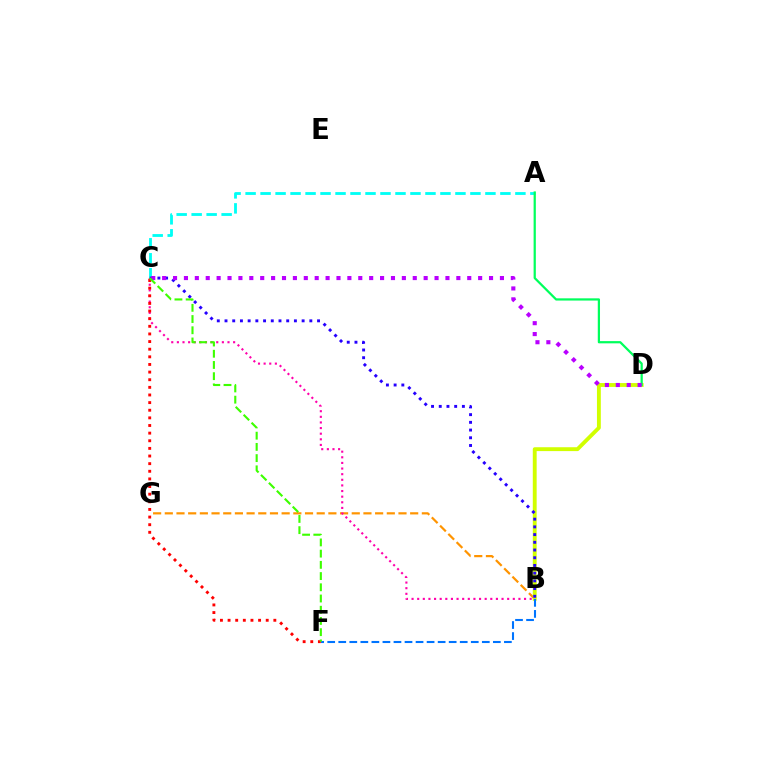{('A', 'C'): [{'color': '#00fff6', 'line_style': 'dashed', 'thickness': 2.04}], ('B', 'G'): [{'color': '#ff9400', 'line_style': 'dashed', 'thickness': 1.59}], ('B', 'C'): [{'color': '#ff00ac', 'line_style': 'dotted', 'thickness': 1.53}, {'color': '#2500ff', 'line_style': 'dotted', 'thickness': 2.1}], ('B', 'D'): [{'color': '#d1ff00', 'line_style': 'solid', 'thickness': 2.79}], ('A', 'D'): [{'color': '#00ff5c', 'line_style': 'solid', 'thickness': 1.61}], ('B', 'F'): [{'color': '#0074ff', 'line_style': 'dashed', 'thickness': 1.5}], ('C', 'D'): [{'color': '#b900ff', 'line_style': 'dotted', 'thickness': 2.96}], ('C', 'F'): [{'color': '#ff0000', 'line_style': 'dotted', 'thickness': 2.07}, {'color': '#3dff00', 'line_style': 'dashed', 'thickness': 1.52}]}